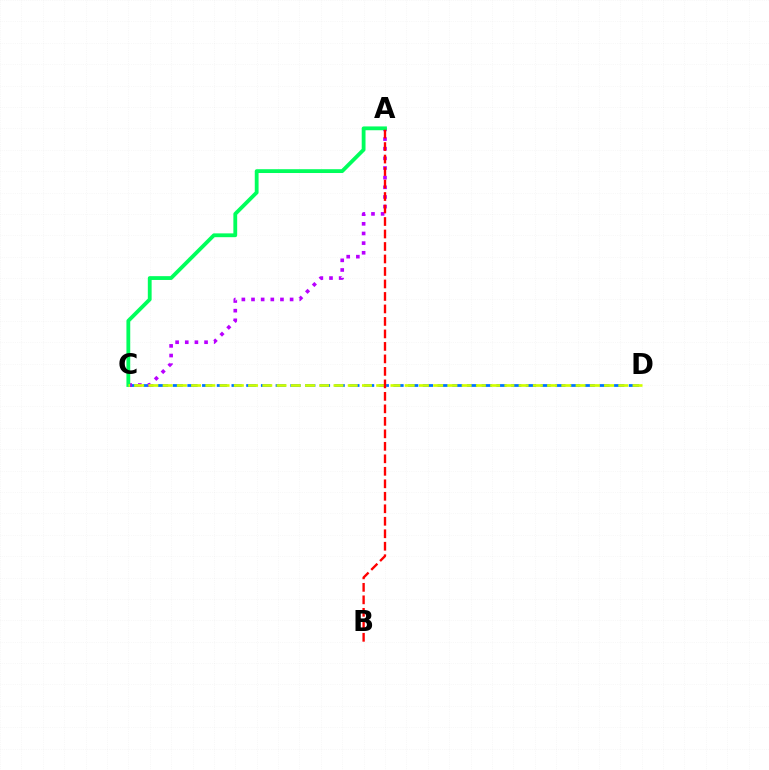{('C', 'D'): [{'color': '#0074ff', 'line_style': 'dashed', 'thickness': 2.0}, {'color': '#d1ff00', 'line_style': 'dashed', 'thickness': 1.93}], ('A', 'C'): [{'color': '#b900ff', 'line_style': 'dotted', 'thickness': 2.62}, {'color': '#00ff5c', 'line_style': 'solid', 'thickness': 2.74}], ('A', 'B'): [{'color': '#ff0000', 'line_style': 'dashed', 'thickness': 1.7}]}